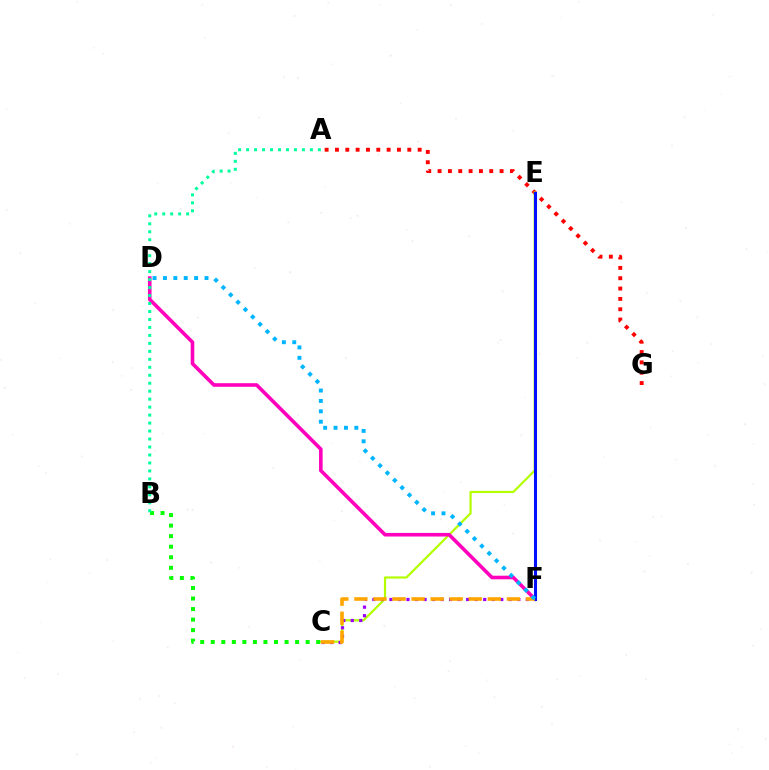{('A', 'G'): [{'color': '#ff0000', 'line_style': 'dotted', 'thickness': 2.81}], ('C', 'E'): [{'color': '#b3ff00', 'line_style': 'solid', 'thickness': 1.58}], ('C', 'F'): [{'color': '#9b00ff', 'line_style': 'dotted', 'thickness': 2.32}, {'color': '#ffa500', 'line_style': 'dashed', 'thickness': 2.59}], ('D', 'F'): [{'color': '#ff00bd', 'line_style': 'solid', 'thickness': 2.59}, {'color': '#00b5ff', 'line_style': 'dotted', 'thickness': 2.82}], ('B', 'C'): [{'color': '#08ff00', 'line_style': 'dotted', 'thickness': 2.86}], ('E', 'F'): [{'color': '#0010ff', 'line_style': 'solid', 'thickness': 2.2}], ('A', 'B'): [{'color': '#00ff9d', 'line_style': 'dotted', 'thickness': 2.17}]}